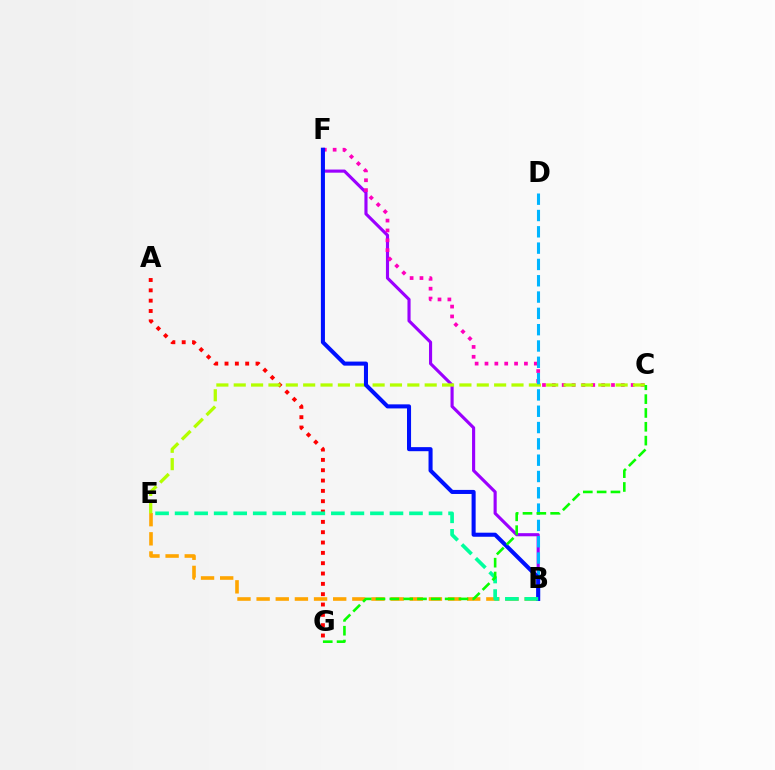{('A', 'G'): [{'color': '#ff0000', 'line_style': 'dotted', 'thickness': 2.81}], ('B', 'F'): [{'color': '#9b00ff', 'line_style': 'solid', 'thickness': 2.25}, {'color': '#0010ff', 'line_style': 'solid', 'thickness': 2.92}], ('B', 'E'): [{'color': '#ffa500', 'line_style': 'dashed', 'thickness': 2.6}, {'color': '#00ff9d', 'line_style': 'dashed', 'thickness': 2.65}], ('C', 'F'): [{'color': '#ff00bd', 'line_style': 'dotted', 'thickness': 2.68}], ('C', 'E'): [{'color': '#b3ff00', 'line_style': 'dashed', 'thickness': 2.36}], ('B', 'D'): [{'color': '#00b5ff', 'line_style': 'dashed', 'thickness': 2.22}], ('C', 'G'): [{'color': '#08ff00', 'line_style': 'dashed', 'thickness': 1.88}]}